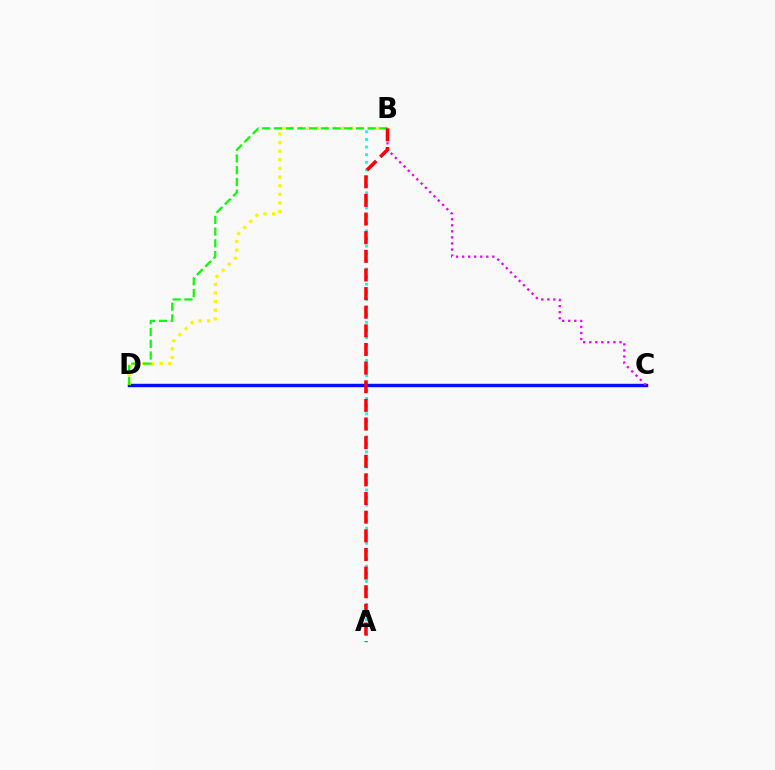{('A', 'B'): [{'color': '#00fff6', 'line_style': 'dotted', 'thickness': 2.07}, {'color': '#ff0000', 'line_style': 'dashed', 'thickness': 2.53}], ('C', 'D'): [{'color': '#0010ff', 'line_style': 'solid', 'thickness': 2.46}], ('B', 'C'): [{'color': '#ee00ff', 'line_style': 'dotted', 'thickness': 1.64}], ('B', 'D'): [{'color': '#fcf500', 'line_style': 'dotted', 'thickness': 2.34}, {'color': '#08ff00', 'line_style': 'dashed', 'thickness': 1.59}]}